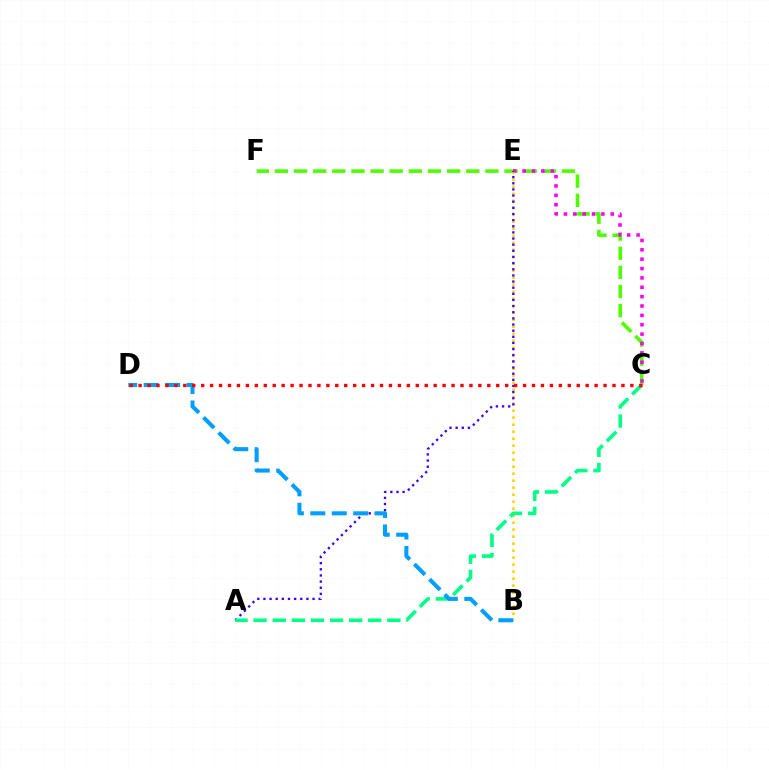{('C', 'F'): [{'color': '#4fff00', 'line_style': 'dashed', 'thickness': 2.6}], ('C', 'E'): [{'color': '#ff00ed', 'line_style': 'dotted', 'thickness': 2.54}], ('B', 'E'): [{'color': '#ffd500', 'line_style': 'dotted', 'thickness': 1.9}], ('A', 'E'): [{'color': '#3700ff', 'line_style': 'dotted', 'thickness': 1.67}], ('A', 'C'): [{'color': '#00ff86', 'line_style': 'dashed', 'thickness': 2.6}], ('B', 'D'): [{'color': '#009eff', 'line_style': 'dashed', 'thickness': 2.91}], ('C', 'D'): [{'color': '#ff0000', 'line_style': 'dotted', 'thickness': 2.43}]}